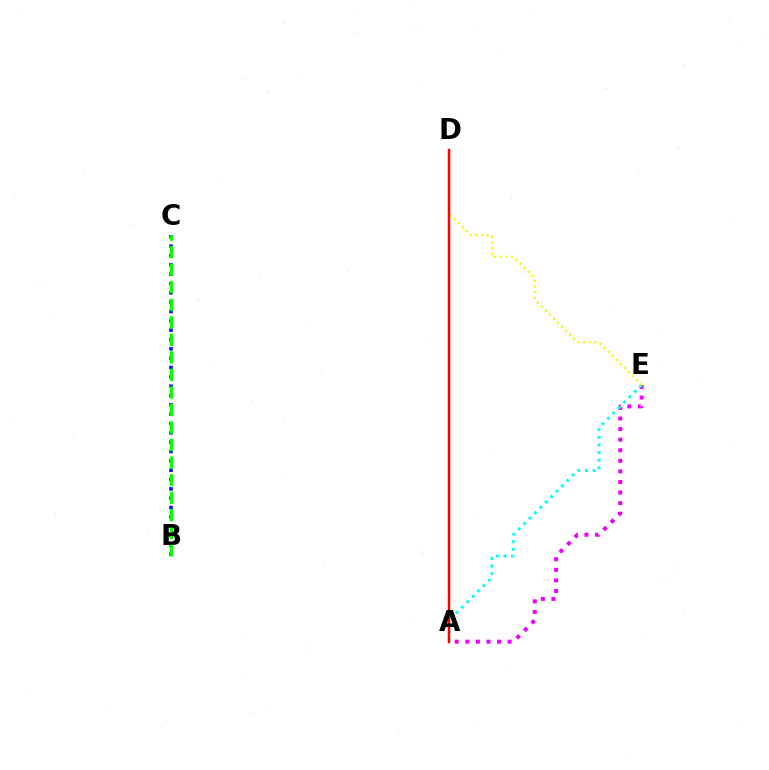{('B', 'C'): [{'color': '#0010ff', 'line_style': 'dotted', 'thickness': 2.54}, {'color': '#08ff00', 'line_style': 'dashed', 'thickness': 2.38}], ('A', 'E'): [{'color': '#ee00ff', 'line_style': 'dotted', 'thickness': 2.87}, {'color': '#00fff6', 'line_style': 'dotted', 'thickness': 2.07}], ('D', 'E'): [{'color': '#fcf500', 'line_style': 'dotted', 'thickness': 1.55}], ('A', 'D'): [{'color': '#ff0000', 'line_style': 'solid', 'thickness': 1.79}]}